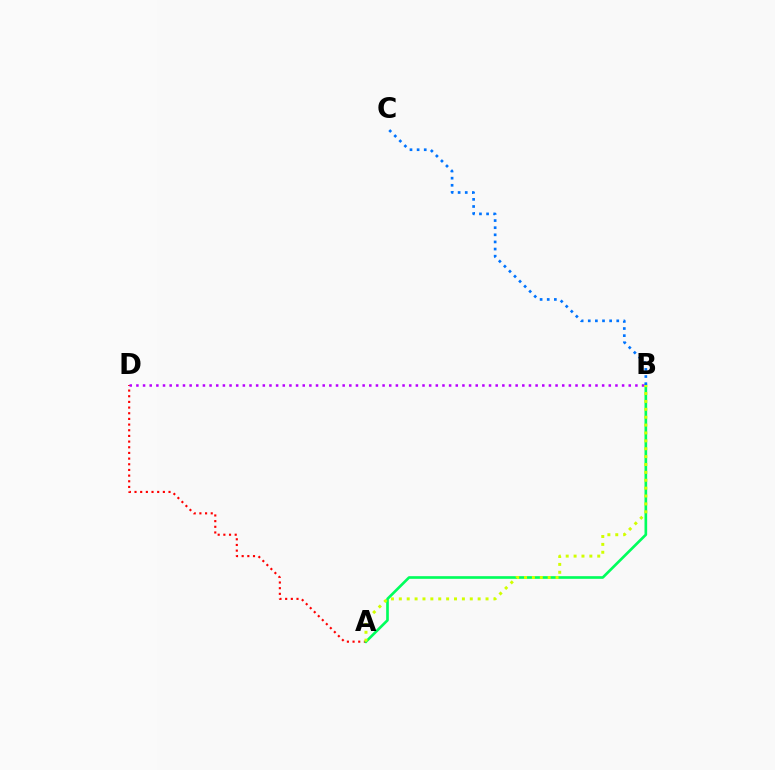{('A', 'D'): [{'color': '#ff0000', 'line_style': 'dotted', 'thickness': 1.54}], ('A', 'B'): [{'color': '#00ff5c', 'line_style': 'solid', 'thickness': 1.91}, {'color': '#d1ff00', 'line_style': 'dotted', 'thickness': 2.14}], ('B', 'D'): [{'color': '#b900ff', 'line_style': 'dotted', 'thickness': 1.81}], ('B', 'C'): [{'color': '#0074ff', 'line_style': 'dotted', 'thickness': 1.93}]}